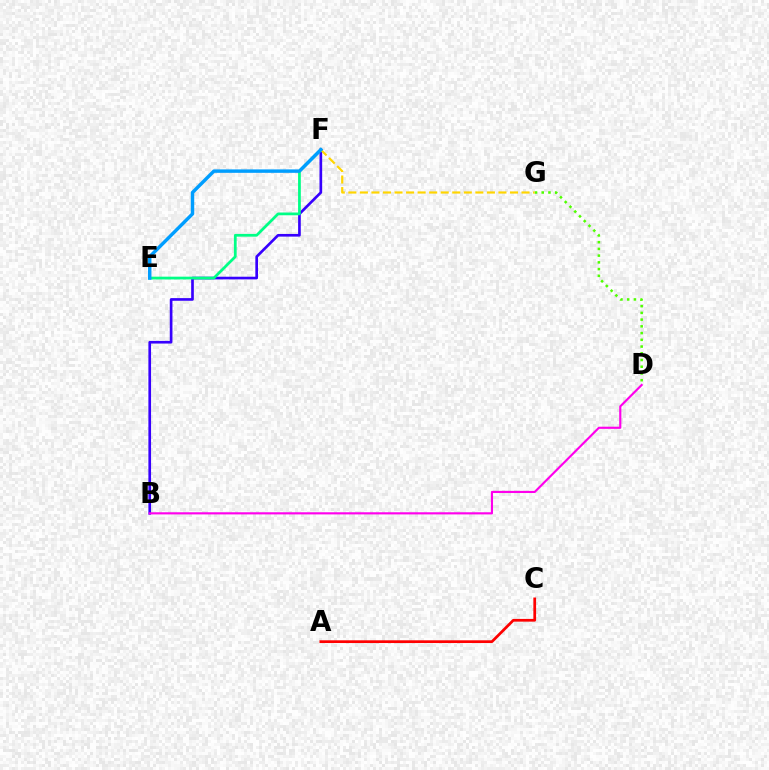{('B', 'F'): [{'color': '#3700ff', 'line_style': 'solid', 'thickness': 1.92}], ('B', 'D'): [{'color': '#ff00ed', 'line_style': 'solid', 'thickness': 1.55}], ('E', 'F'): [{'color': '#00ff86', 'line_style': 'solid', 'thickness': 1.99}, {'color': '#009eff', 'line_style': 'solid', 'thickness': 2.47}], ('D', 'G'): [{'color': '#4fff00', 'line_style': 'dotted', 'thickness': 1.83}], ('F', 'G'): [{'color': '#ffd500', 'line_style': 'dashed', 'thickness': 1.57}], ('A', 'C'): [{'color': '#ff0000', 'line_style': 'solid', 'thickness': 1.96}]}